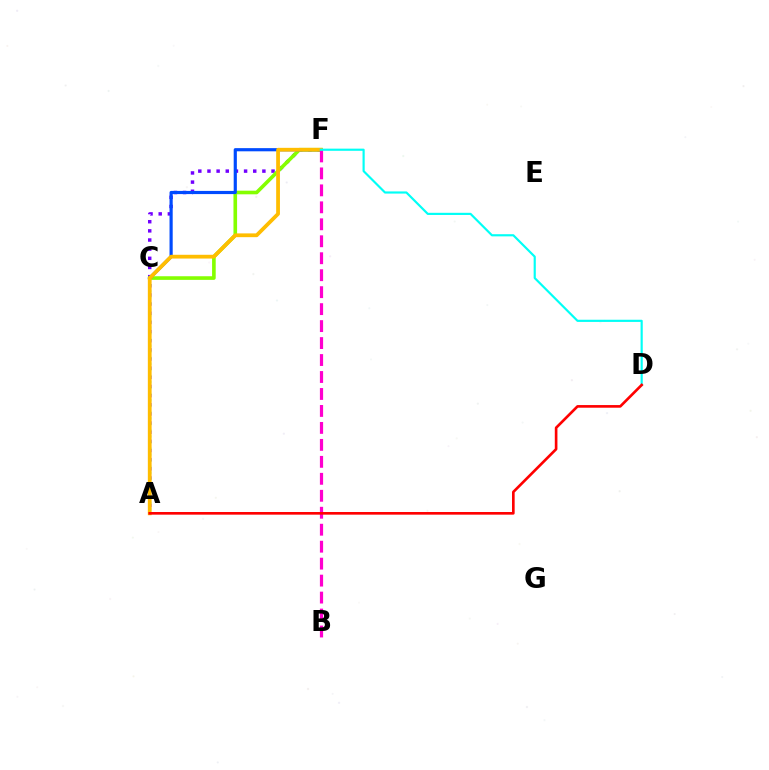{('A', 'F'): [{'color': '#7200ff', 'line_style': 'dotted', 'thickness': 2.49}, {'color': '#ffbd00', 'line_style': 'solid', 'thickness': 2.72}], ('A', 'C'): [{'color': '#00ff39', 'line_style': 'dotted', 'thickness': 1.64}], ('C', 'F'): [{'color': '#84ff00', 'line_style': 'solid', 'thickness': 2.61}, {'color': '#004bff', 'line_style': 'solid', 'thickness': 2.28}], ('B', 'F'): [{'color': '#ff00cf', 'line_style': 'dashed', 'thickness': 2.31}], ('D', 'F'): [{'color': '#00fff6', 'line_style': 'solid', 'thickness': 1.56}], ('A', 'D'): [{'color': '#ff0000', 'line_style': 'solid', 'thickness': 1.9}]}